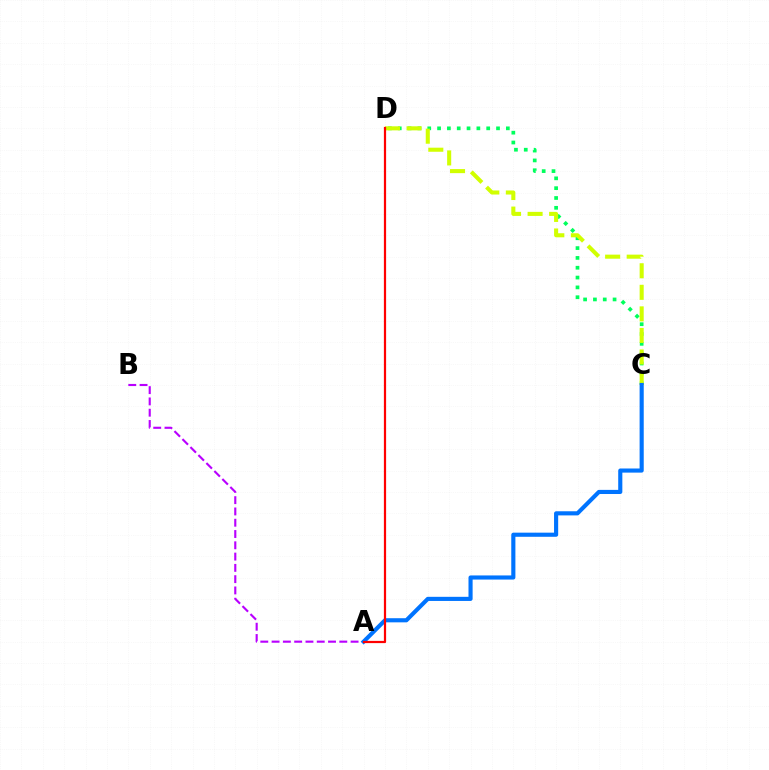{('C', 'D'): [{'color': '#00ff5c', 'line_style': 'dotted', 'thickness': 2.67}, {'color': '#d1ff00', 'line_style': 'dashed', 'thickness': 2.93}], ('A', 'B'): [{'color': '#b900ff', 'line_style': 'dashed', 'thickness': 1.53}], ('A', 'C'): [{'color': '#0074ff', 'line_style': 'solid', 'thickness': 2.97}], ('A', 'D'): [{'color': '#ff0000', 'line_style': 'solid', 'thickness': 1.6}]}